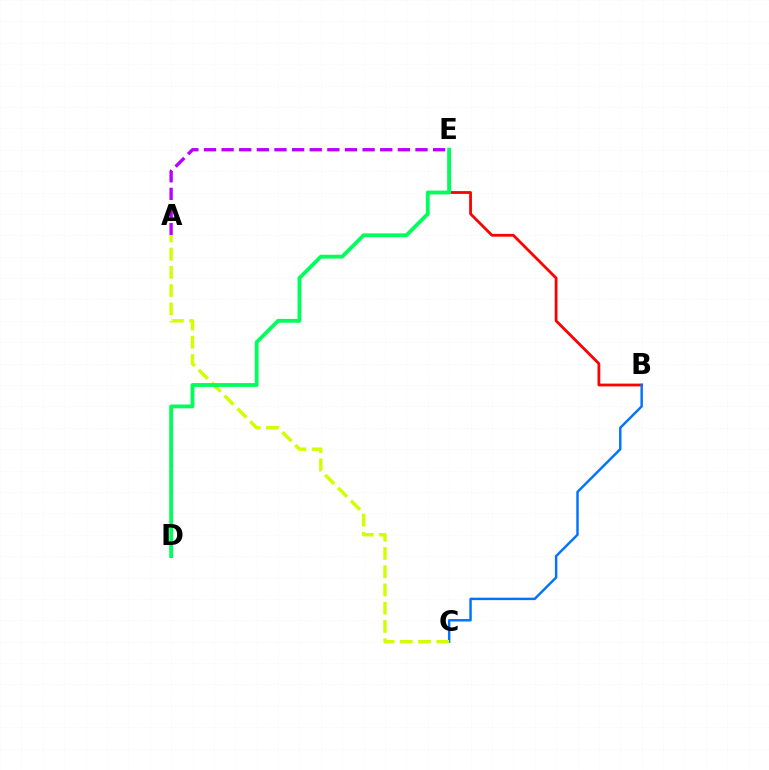{('B', 'E'): [{'color': '#ff0000', 'line_style': 'solid', 'thickness': 2.01}], ('A', 'E'): [{'color': '#b900ff', 'line_style': 'dashed', 'thickness': 2.39}], ('B', 'C'): [{'color': '#0074ff', 'line_style': 'solid', 'thickness': 1.77}], ('A', 'C'): [{'color': '#d1ff00', 'line_style': 'dashed', 'thickness': 2.48}], ('D', 'E'): [{'color': '#00ff5c', 'line_style': 'solid', 'thickness': 2.75}]}